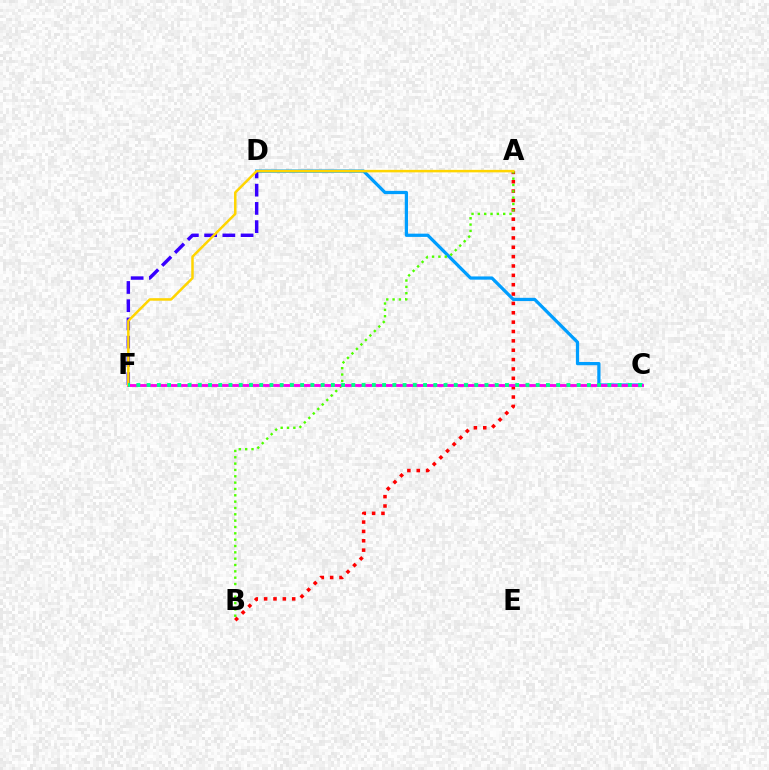{('A', 'B'): [{'color': '#ff0000', 'line_style': 'dotted', 'thickness': 2.54}, {'color': '#4fff00', 'line_style': 'dotted', 'thickness': 1.72}], ('C', 'D'): [{'color': '#009eff', 'line_style': 'solid', 'thickness': 2.33}], ('D', 'F'): [{'color': '#3700ff', 'line_style': 'dashed', 'thickness': 2.48}], ('C', 'F'): [{'color': '#ff00ed', 'line_style': 'solid', 'thickness': 2.06}, {'color': '#00ff86', 'line_style': 'dotted', 'thickness': 2.78}], ('A', 'F'): [{'color': '#ffd500', 'line_style': 'solid', 'thickness': 1.8}]}